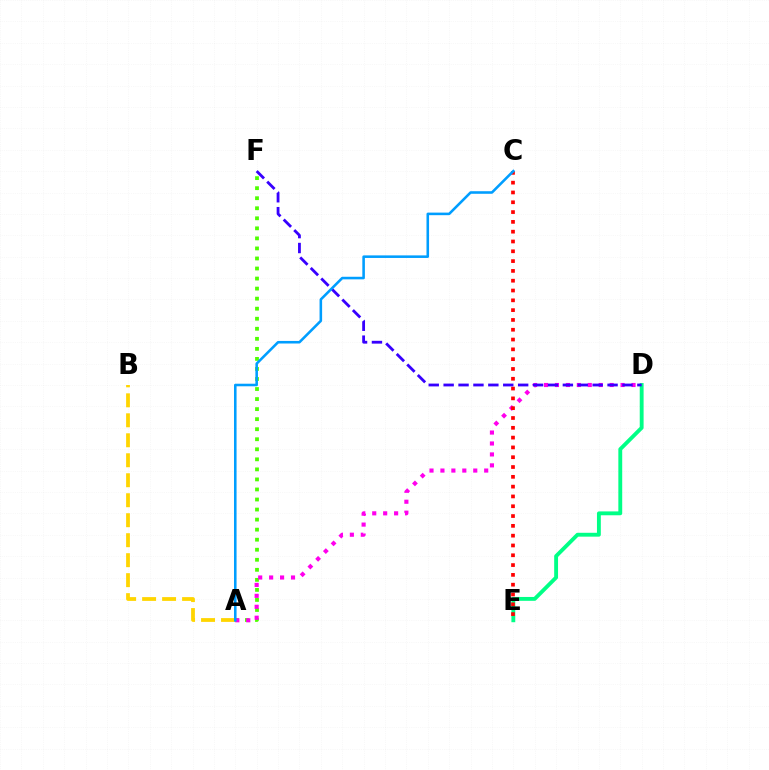{('A', 'B'): [{'color': '#ffd500', 'line_style': 'dashed', 'thickness': 2.71}], ('A', 'F'): [{'color': '#4fff00', 'line_style': 'dotted', 'thickness': 2.73}], ('A', 'D'): [{'color': '#ff00ed', 'line_style': 'dotted', 'thickness': 2.97}], ('D', 'E'): [{'color': '#00ff86', 'line_style': 'solid', 'thickness': 2.78}], ('C', 'E'): [{'color': '#ff0000', 'line_style': 'dotted', 'thickness': 2.66}], ('D', 'F'): [{'color': '#3700ff', 'line_style': 'dashed', 'thickness': 2.02}], ('A', 'C'): [{'color': '#009eff', 'line_style': 'solid', 'thickness': 1.85}]}